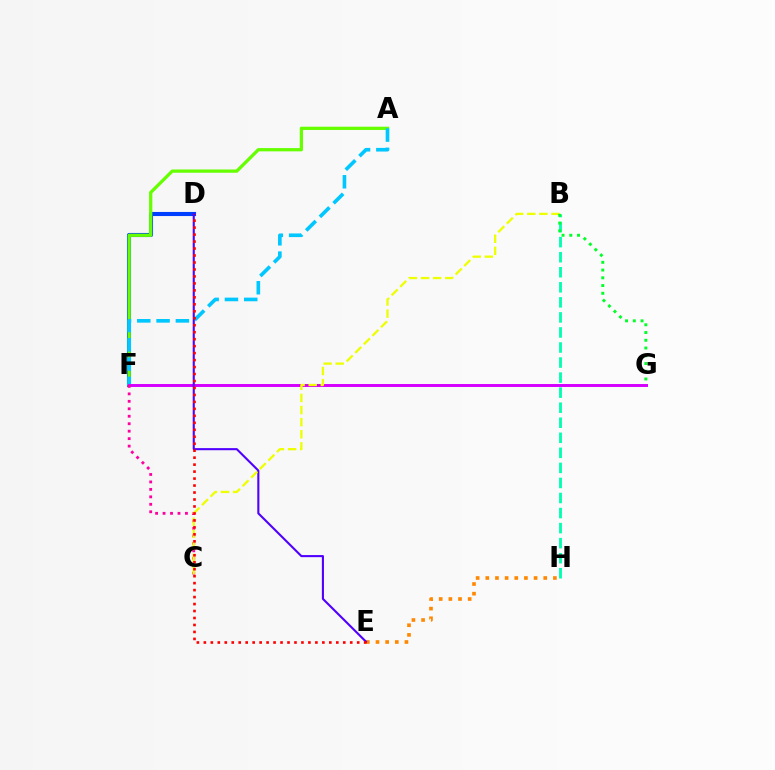{('D', 'F'): [{'color': '#003fff', 'line_style': 'solid', 'thickness': 2.94}], ('E', 'H'): [{'color': '#ff8800', 'line_style': 'dotted', 'thickness': 2.62}], ('A', 'F'): [{'color': '#66ff00', 'line_style': 'solid', 'thickness': 2.35}, {'color': '#00c7ff', 'line_style': 'dashed', 'thickness': 2.62}], ('B', 'H'): [{'color': '#00ffaf', 'line_style': 'dashed', 'thickness': 2.04}], ('F', 'G'): [{'color': '#d600ff', 'line_style': 'solid', 'thickness': 2.13}], ('D', 'E'): [{'color': '#4f00ff', 'line_style': 'solid', 'thickness': 1.51}, {'color': '#ff0000', 'line_style': 'dotted', 'thickness': 1.89}], ('C', 'F'): [{'color': '#ff00a0', 'line_style': 'dotted', 'thickness': 2.03}], ('B', 'C'): [{'color': '#eeff00', 'line_style': 'dashed', 'thickness': 1.64}], ('B', 'G'): [{'color': '#00ff27', 'line_style': 'dotted', 'thickness': 2.1}]}